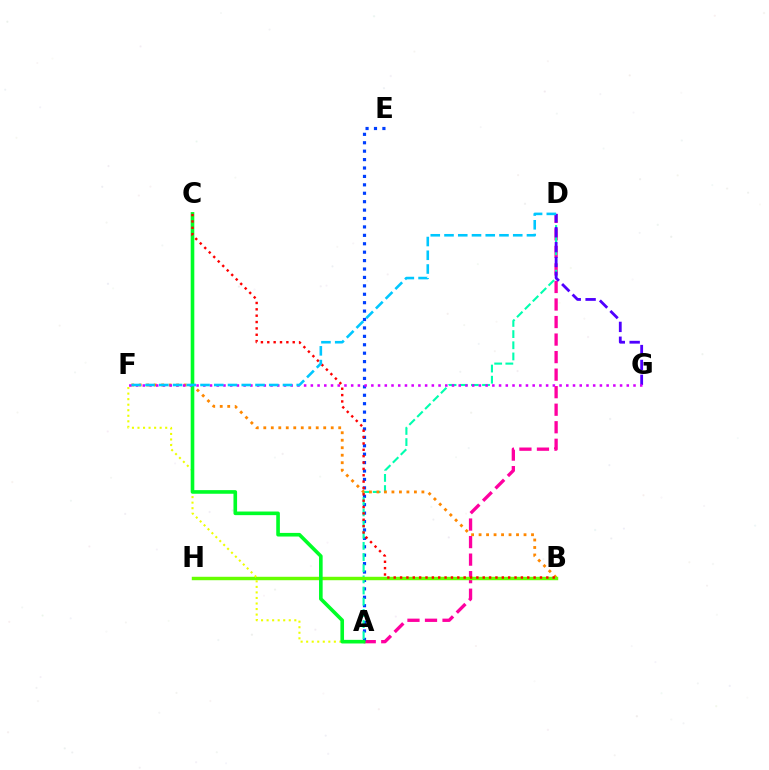{('A', 'D'): [{'color': '#ff00a0', 'line_style': 'dashed', 'thickness': 2.38}, {'color': '#00ffaf', 'line_style': 'dashed', 'thickness': 1.52}], ('A', 'E'): [{'color': '#003fff', 'line_style': 'dotted', 'thickness': 2.29}], ('B', 'F'): [{'color': '#ff8800', 'line_style': 'dotted', 'thickness': 2.04}], ('B', 'H'): [{'color': '#66ff00', 'line_style': 'solid', 'thickness': 2.47}], ('D', 'G'): [{'color': '#4f00ff', 'line_style': 'dashed', 'thickness': 2.02}], ('A', 'F'): [{'color': '#eeff00', 'line_style': 'dotted', 'thickness': 1.51}], ('A', 'C'): [{'color': '#00ff27', 'line_style': 'solid', 'thickness': 2.61}], ('F', 'G'): [{'color': '#d600ff', 'line_style': 'dotted', 'thickness': 1.83}], ('B', 'C'): [{'color': '#ff0000', 'line_style': 'dotted', 'thickness': 1.73}], ('D', 'F'): [{'color': '#00c7ff', 'line_style': 'dashed', 'thickness': 1.87}]}